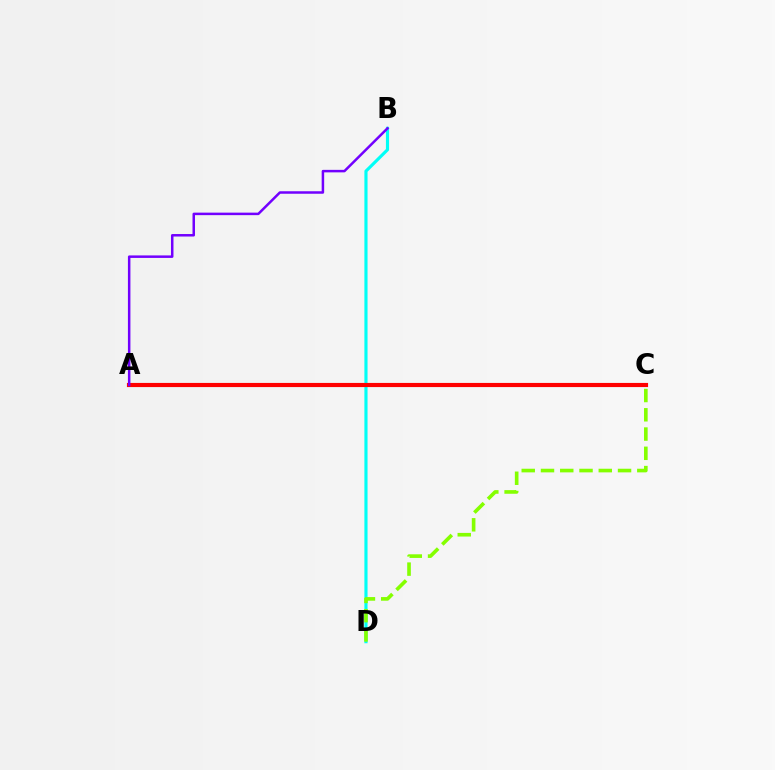{('B', 'D'): [{'color': '#00fff6', 'line_style': 'solid', 'thickness': 2.26}], ('A', 'C'): [{'color': '#ff0000', 'line_style': 'solid', 'thickness': 2.98}], ('A', 'B'): [{'color': '#7200ff', 'line_style': 'solid', 'thickness': 1.8}], ('C', 'D'): [{'color': '#84ff00', 'line_style': 'dashed', 'thickness': 2.62}]}